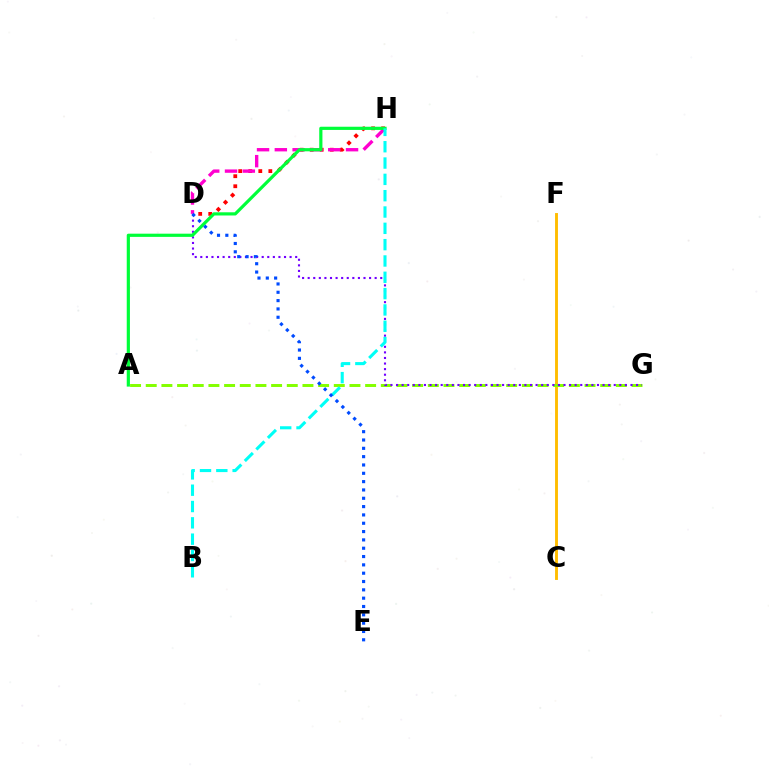{('C', 'F'): [{'color': '#ffbd00', 'line_style': 'solid', 'thickness': 2.08}], ('D', 'H'): [{'color': '#ff0000', 'line_style': 'dotted', 'thickness': 2.73}, {'color': '#ff00cf', 'line_style': 'dashed', 'thickness': 2.42}], ('A', 'G'): [{'color': '#84ff00', 'line_style': 'dashed', 'thickness': 2.13}], ('D', 'G'): [{'color': '#7200ff', 'line_style': 'dotted', 'thickness': 1.52}], ('A', 'H'): [{'color': '#00ff39', 'line_style': 'solid', 'thickness': 2.3}], ('B', 'H'): [{'color': '#00fff6', 'line_style': 'dashed', 'thickness': 2.22}], ('D', 'E'): [{'color': '#004bff', 'line_style': 'dotted', 'thickness': 2.26}]}